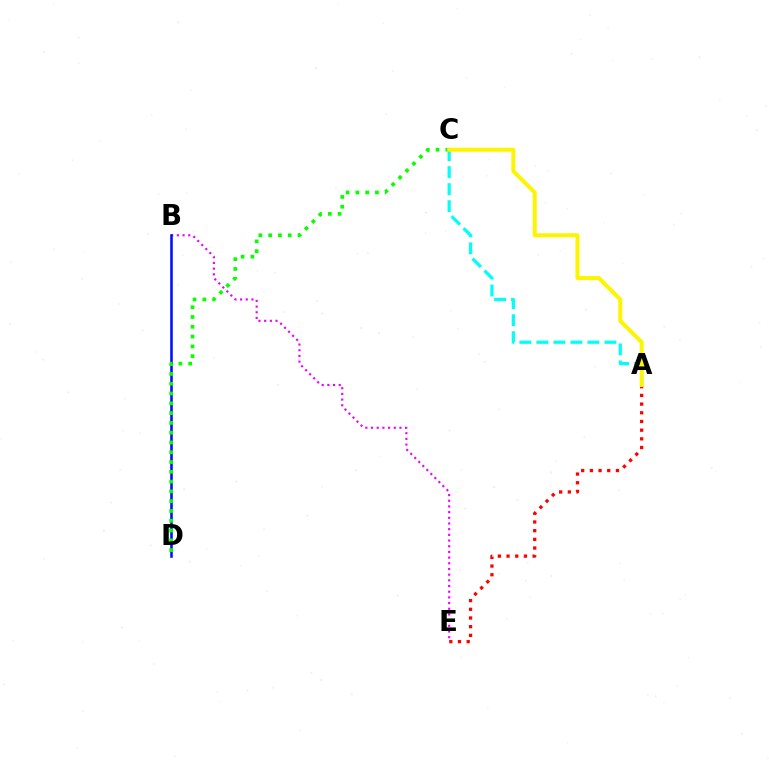{('B', 'E'): [{'color': '#ee00ff', 'line_style': 'dotted', 'thickness': 1.54}], ('B', 'D'): [{'color': '#0010ff', 'line_style': 'solid', 'thickness': 1.86}], ('A', 'E'): [{'color': '#ff0000', 'line_style': 'dotted', 'thickness': 2.36}], ('A', 'C'): [{'color': '#00fff6', 'line_style': 'dashed', 'thickness': 2.31}, {'color': '#fcf500', 'line_style': 'solid', 'thickness': 2.88}], ('C', 'D'): [{'color': '#08ff00', 'line_style': 'dotted', 'thickness': 2.66}]}